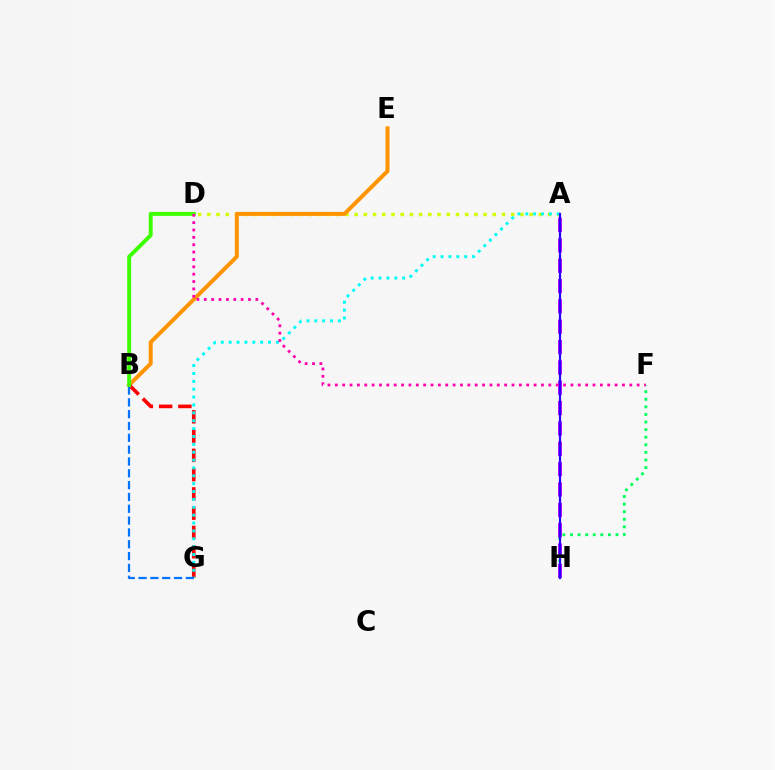{('A', 'D'): [{'color': '#d1ff00', 'line_style': 'dotted', 'thickness': 2.5}], ('B', 'E'): [{'color': '#ff9400', 'line_style': 'solid', 'thickness': 2.86}], ('F', 'H'): [{'color': '#00ff5c', 'line_style': 'dotted', 'thickness': 2.06}], ('B', 'G'): [{'color': '#ff0000', 'line_style': 'dashed', 'thickness': 2.62}, {'color': '#0074ff', 'line_style': 'dashed', 'thickness': 1.61}], ('A', 'G'): [{'color': '#00fff6', 'line_style': 'dotted', 'thickness': 2.14}], ('B', 'D'): [{'color': '#3dff00', 'line_style': 'solid', 'thickness': 2.82}], ('A', 'H'): [{'color': '#b900ff', 'line_style': 'dashed', 'thickness': 2.76}, {'color': '#2500ff', 'line_style': 'solid', 'thickness': 1.57}], ('D', 'F'): [{'color': '#ff00ac', 'line_style': 'dotted', 'thickness': 2.0}]}